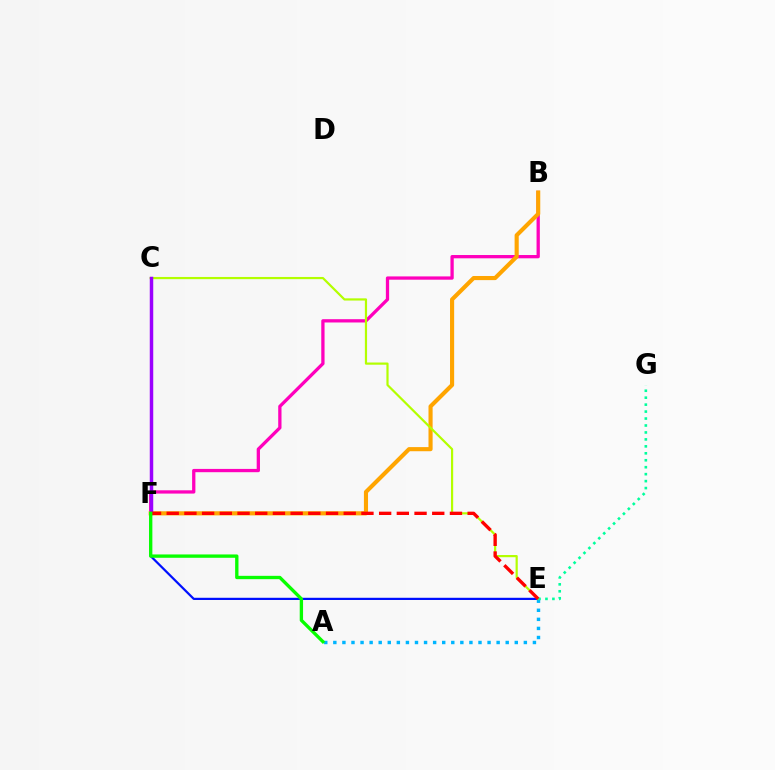{('E', 'F'): [{'color': '#0010ff', 'line_style': 'solid', 'thickness': 1.59}, {'color': '#ff0000', 'line_style': 'dashed', 'thickness': 2.4}], ('B', 'F'): [{'color': '#ff00bd', 'line_style': 'solid', 'thickness': 2.36}, {'color': '#ffa500', 'line_style': 'solid', 'thickness': 2.97}], ('A', 'E'): [{'color': '#00b5ff', 'line_style': 'dotted', 'thickness': 2.46}], ('C', 'E'): [{'color': '#b3ff00', 'line_style': 'solid', 'thickness': 1.58}], ('E', 'G'): [{'color': '#00ff9d', 'line_style': 'dotted', 'thickness': 1.89}], ('C', 'F'): [{'color': '#9b00ff', 'line_style': 'solid', 'thickness': 2.51}], ('A', 'F'): [{'color': '#08ff00', 'line_style': 'solid', 'thickness': 2.4}]}